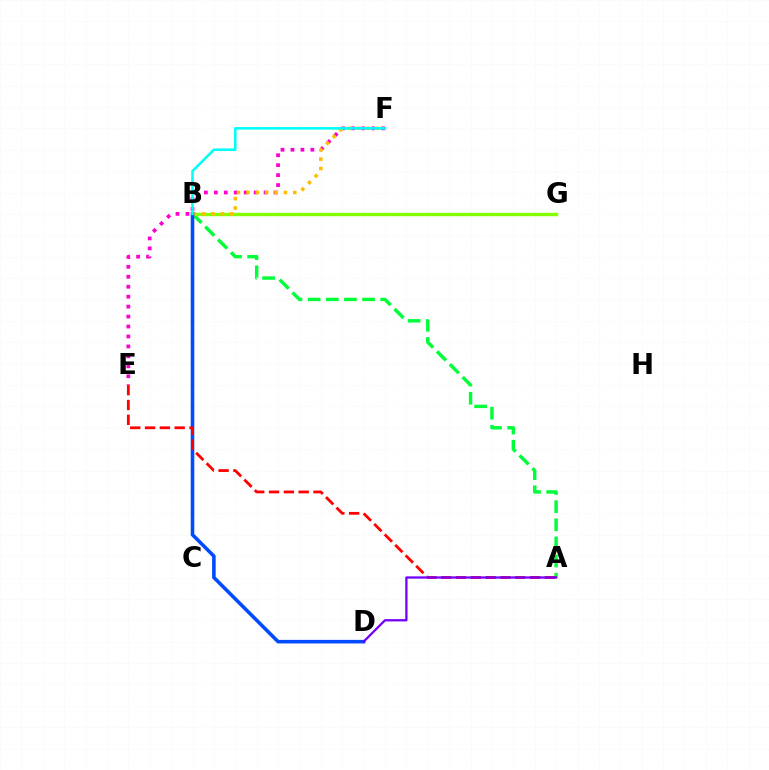{('E', 'F'): [{'color': '#ff00cf', 'line_style': 'dotted', 'thickness': 2.7}], ('A', 'B'): [{'color': '#00ff39', 'line_style': 'dashed', 'thickness': 2.46}], ('B', 'G'): [{'color': '#84ff00', 'line_style': 'solid', 'thickness': 2.46}], ('B', 'F'): [{'color': '#ffbd00', 'line_style': 'dotted', 'thickness': 2.55}, {'color': '#00fff6', 'line_style': 'solid', 'thickness': 1.86}], ('B', 'D'): [{'color': '#004bff', 'line_style': 'solid', 'thickness': 2.57}], ('A', 'E'): [{'color': '#ff0000', 'line_style': 'dashed', 'thickness': 2.01}], ('A', 'D'): [{'color': '#7200ff', 'line_style': 'solid', 'thickness': 1.64}]}